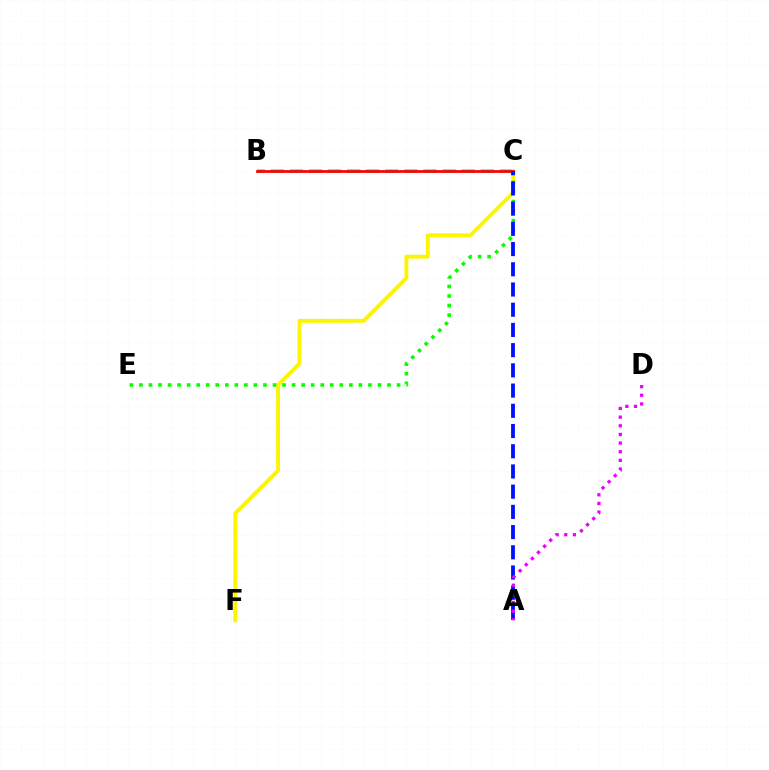{('B', 'C'): [{'color': '#00fff6', 'line_style': 'dashed', 'thickness': 2.59}, {'color': '#ff0000', 'line_style': 'solid', 'thickness': 1.97}], ('C', 'F'): [{'color': '#fcf500', 'line_style': 'solid', 'thickness': 2.78}], ('C', 'E'): [{'color': '#08ff00', 'line_style': 'dotted', 'thickness': 2.59}], ('A', 'C'): [{'color': '#0010ff', 'line_style': 'dashed', 'thickness': 2.75}], ('A', 'D'): [{'color': '#ee00ff', 'line_style': 'dotted', 'thickness': 2.35}]}